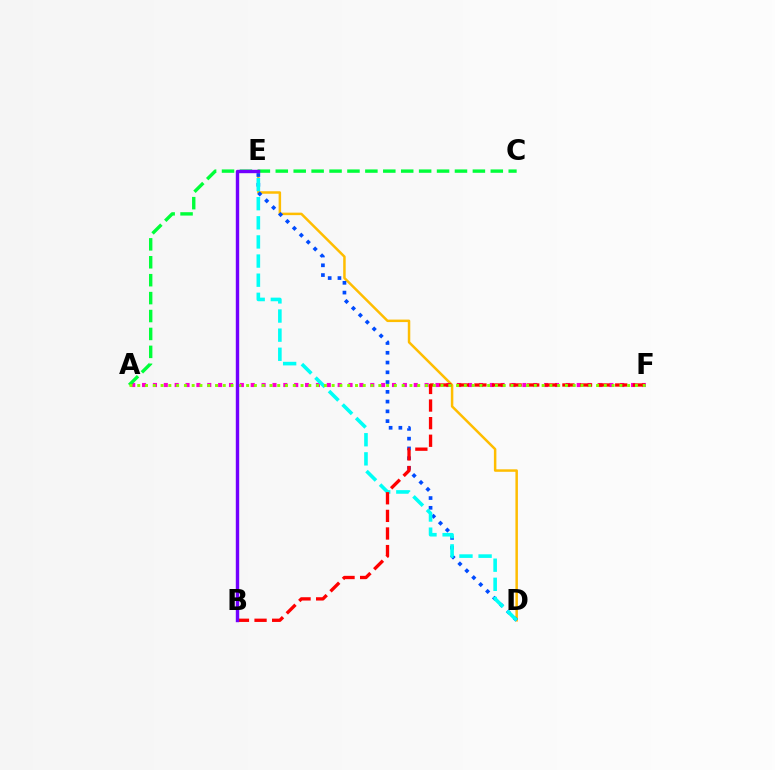{('D', 'E'): [{'color': '#ffbd00', 'line_style': 'solid', 'thickness': 1.79}, {'color': '#004bff', 'line_style': 'dotted', 'thickness': 2.65}, {'color': '#00fff6', 'line_style': 'dashed', 'thickness': 2.6}], ('A', 'F'): [{'color': '#ff00cf', 'line_style': 'dotted', 'thickness': 2.95}, {'color': '#84ff00', 'line_style': 'dotted', 'thickness': 2.11}], ('B', 'F'): [{'color': '#ff0000', 'line_style': 'dashed', 'thickness': 2.39}], ('A', 'C'): [{'color': '#00ff39', 'line_style': 'dashed', 'thickness': 2.43}], ('B', 'E'): [{'color': '#7200ff', 'line_style': 'solid', 'thickness': 2.45}]}